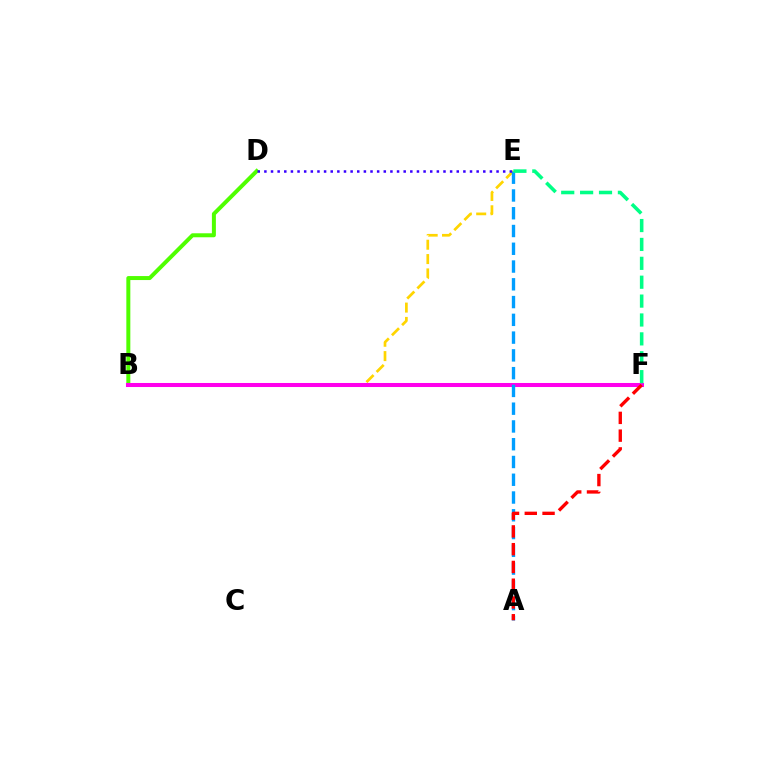{('B', 'E'): [{'color': '#ffd500', 'line_style': 'dashed', 'thickness': 1.95}], ('B', 'D'): [{'color': '#4fff00', 'line_style': 'solid', 'thickness': 2.87}], ('B', 'F'): [{'color': '#ff00ed', 'line_style': 'solid', 'thickness': 2.91}], ('A', 'E'): [{'color': '#009eff', 'line_style': 'dashed', 'thickness': 2.41}], ('D', 'E'): [{'color': '#3700ff', 'line_style': 'dotted', 'thickness': 1.8}], ('A', 'F'): [{'color': '#ff0000', 'line_style': 'dashed', 'thickness': 2.41}], ('E', 'F'): [{'color': '#00ff86', 'line_style': 'dashed', 'thickness': 2.57}]}